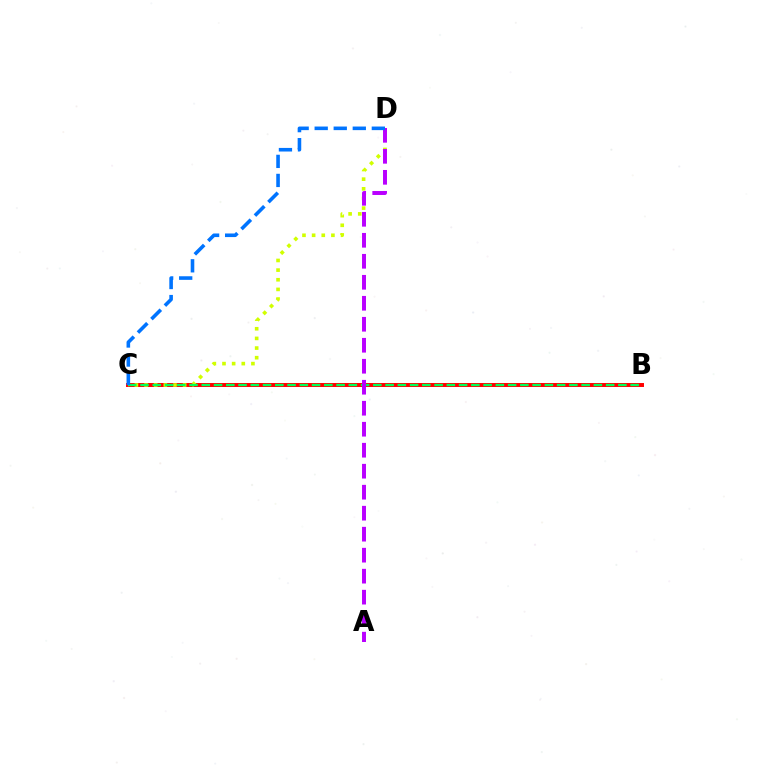{('B', 'C'): [{'color': '#ff0000', 'line_style': 'solid', 'thickness': 2.85}, {'color': '#00ff5c', 'line_style': 'dashed', 'thickness': 1.66}], ('C', 'D'): [{'color': '#d1ff00', 'line_style': 'dotted', 'thickness': 2.62}, {'color': '#0074ff', 'line_style': 'dashed', 'thickness': 2.59}], ('A', 'D'): [{'color': '#b900ff', 'line_style': 'dashed', 'thickness': 2.85}]}